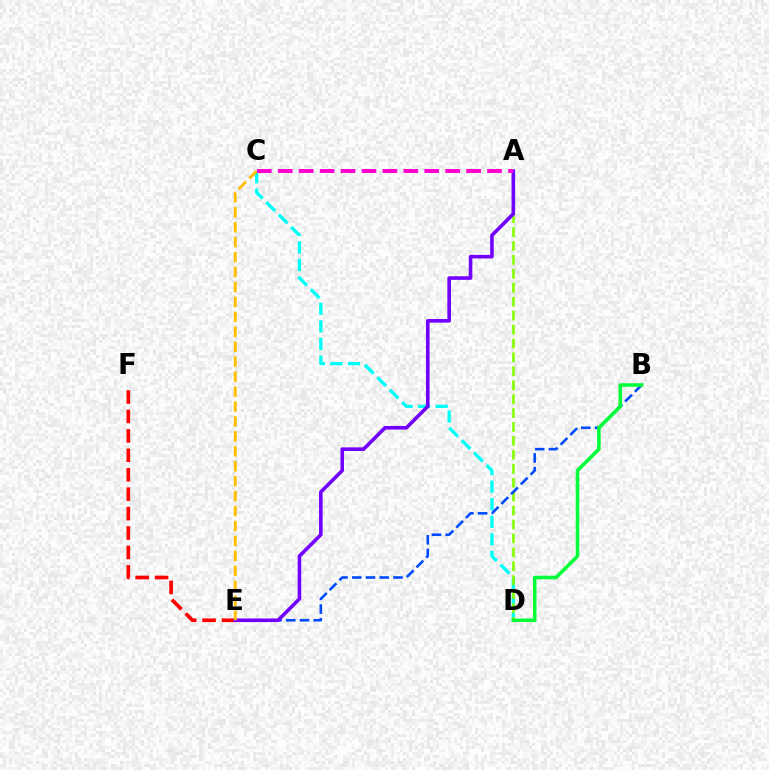{('C', 'D'): [{'color': '#00fff6', 'line_style': 'dashed', 'thickness': 2.39}], ('A', 'D'): [{'color': '#84ff00', 'line_style': 'dashed', 'thickness': 1.89}], ('E', 'F'): [{'color': '#ff0000', 'line_style': 'dashed', 'thickness': 2.64}], ('B', 'E'): [{'color': '#004bff', 'line_style': 'dashed', 'thickness': 1.87}], ('A', 'E'): [{'color': '#7200ff', 'line_style': 'solid', 'thickness': 2.59}], ('C', 'E'): [{'color': '#ffbd00', 'line_style': 'dashed', 'thickness': 2.03}], ('A', 'C'): [{'color': '#ff00cf', 'line_style': 'dashed', 'thickness': 2.84}], ('B', 'D'): [{'color': '#00ff39', 'line_style': 'solid', 'thickness': 2.54}]}